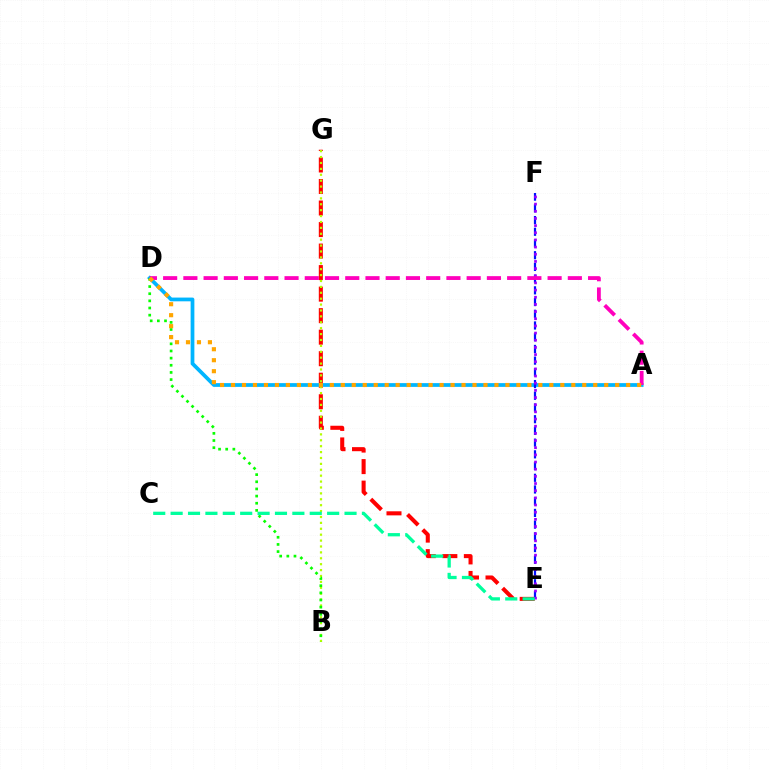{('E', 'G'): [{'color': '#ff0000', 'line_style': 'dashed', 'thickness': 2.92}], ('B', 'G'): [{'color': '#b3ff00', 'line_style': 'dotted', 'thickness': 1.6}], ('A', 'D'): [{'color': '#00b5ff', 'line_style': 'solid', 'thickness': 2.7}, {'color': '#ff00bd', 'line_style': 'dashed', 'thickness': 2.75}, {'color': '#ffa500', 'line_style': 'dotted', 'thickness': 2.98}], ('E', 'F'): [{'color': '#0010ff', 'line_style': 'dashed', 'thickness': 1.59}, {'color': '#9b00ff', 'line_style': 'dotted', 'thickness': 1.95}], ('B', 'D'): [{'color': '#08ff00', 'line_style': 'dotted', 'thickness': 1.94}], ('C', 'E'): [{'color': '#00ff9d', 'line_style': 'dashed', 'thickness': 2.36}]}